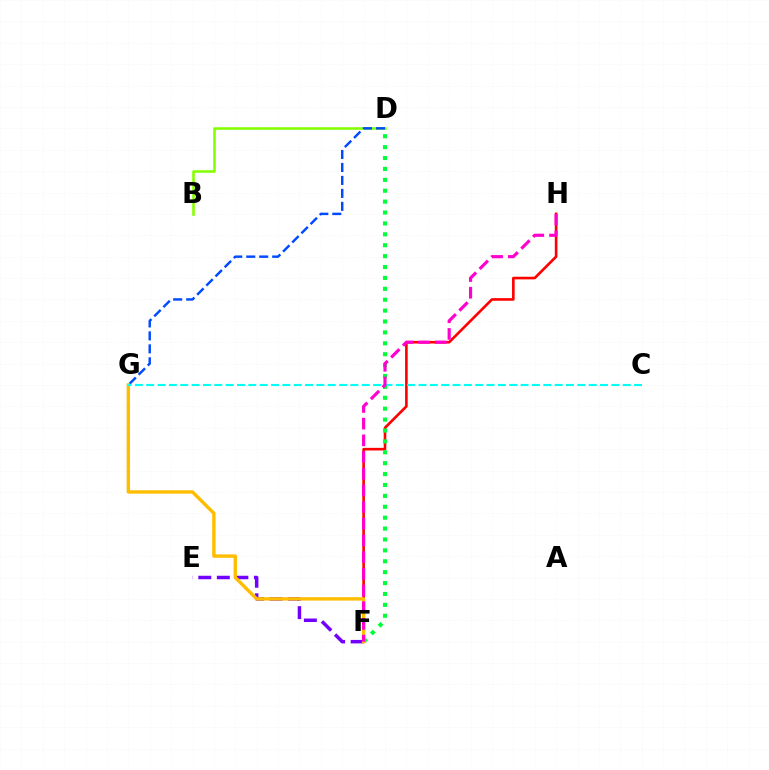{('F', 'H'): [{'color': '#ff0000', 'line_style': 'solid', 'thickness': 1.89}, {'color': '#ff00cf', 'line_style': 'dashed', 'thickness': 2.27}], ('B', 'D'): [{'color': '#84ff00', 'line_style': 'solid', 'thickness': 1.86}], ('D', 'F'): [{'color': '#00ff39', 'line_style': 'dotted', 'thickness': 2.96}], ('D', 'G'): [{'color': '#004bff', 'line_style': 'dashed', 'thickness': 1.76}], ('E', 'F'): [{'color': '#7200ff', 'line_style': 'dashed', 'thickness': 2.52}], ('F', 'G'): [{'color': '#ffbd00', 'line_style': 'solid', 'thickness': 2.44}], ('C', 'G'): [{'color': '#00fff6', 'line_style': 'dashed', 'thickness': 1.54}]}